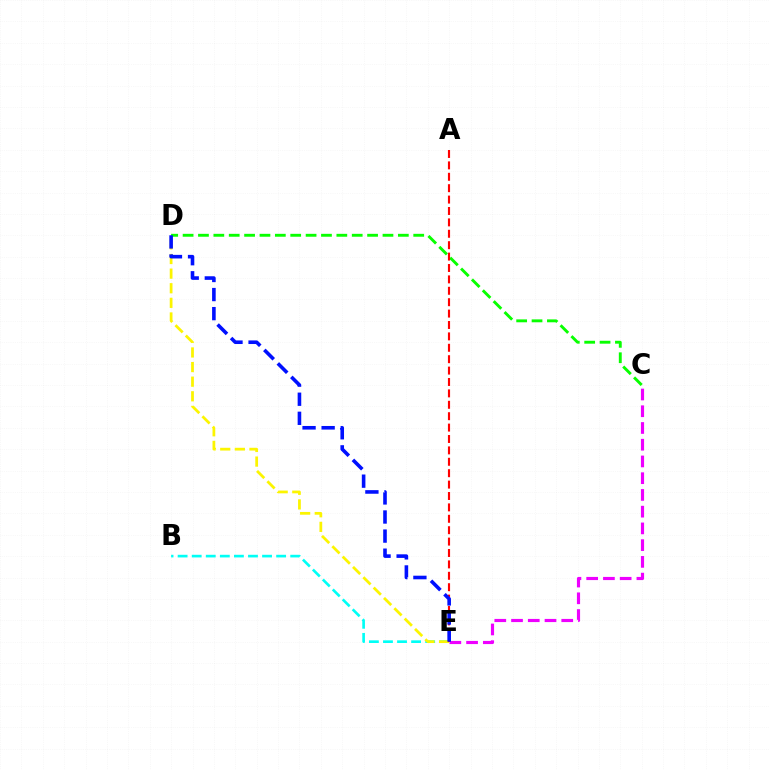{('C', 'E'): [{'color': '#ee00ff', 'line_style': 'dashed', 'thickness': 2.27}], ('B', 'E'): [{'color': '#00fff6', 'line_style': 'dashed', 'thickness': 1.91}], ('C', 'D'): [{'color': '#08ff00', 'line_style': 'dashed', 'thickness': 2.09}], ('D', 'E'): [{'color': '#fcf500', 'line_style': 'dashed', 'thickness': 1.99}, {'color': '#0010ff', 'line_style': 'dashed', 'thickness': 2.59}], ('A', 'E'): [{'color': '#ff0000', 'line_style': 'dashed', 'thickness': 1.55}]}